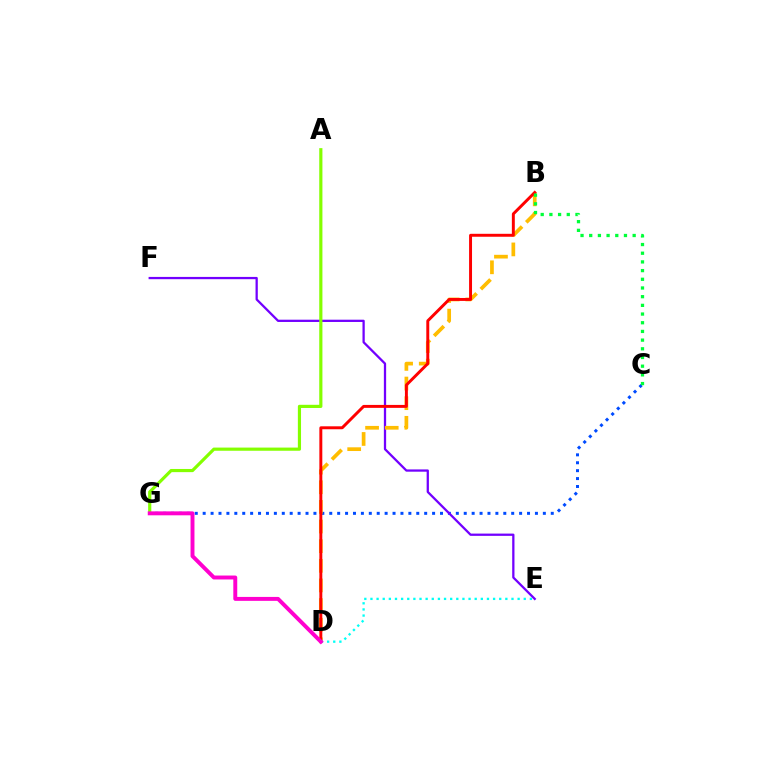{('C', 'G'): [{'color': '#004bff', 'line_style': 'dotted', 'thickness': 2.15}], ('E', 'F'): [{'color': '#7200ff', 'line_style': 'solid', 'thickness': 1.64}], ('B', 'D'): [{'color': '#ffbd00', 'line_style': 'dashed', 'thickness': 2.67}, {'color': '#ff0000', 'line_style': 'solid', 'thickness': 2.12}], ('D', 'E'): [{'color': '#00fff6', 'line_style': 'dotted', 'thickness': 1.67}], ('B', 'C'): [{'color': '#00ff39', 'line_style': 'dotted', 'thickness': 2.36}], ('A', 'G'): [{'color': '#84ff00', 'line_style': 'solid', 'thickness': 2.28}], ('D', 'G'): [{'color': '#ff00cf', 'line_style': 'solid', 'thickness': 2.83}]}